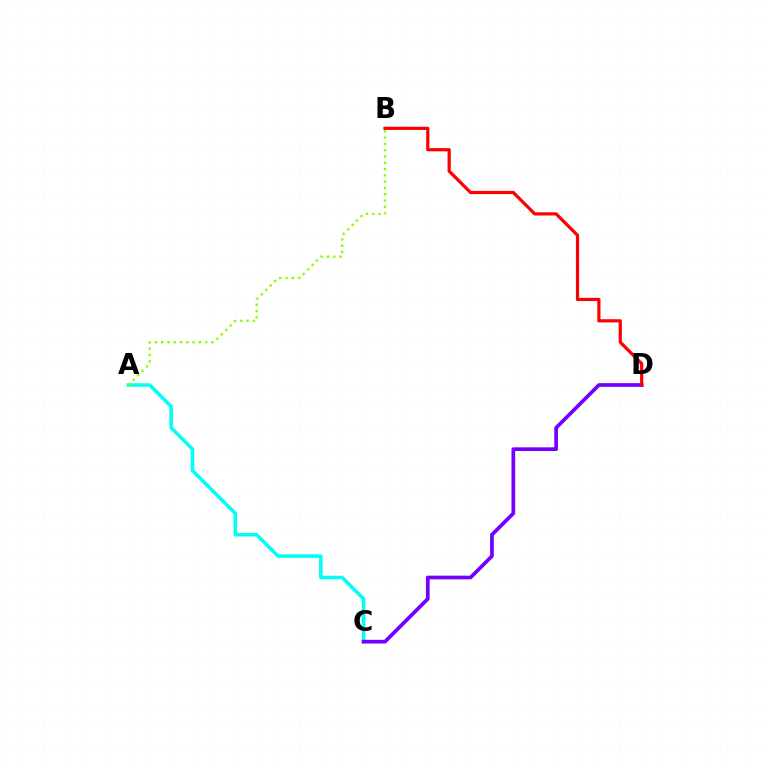{('A', 'C'): [{'color': '#00fff6', 'line_style': 'solid', 'thickness': 2.56}], ('C', 'D'): [{'color': '#7200ff', 'line_style': 'solid', 'thickness': 2.66}], ('A', 'B'): [{'color': '#84ff00', 'line_style': 'dotted', 'thickness': 1.71}], ('B', 'D'): [{'color': '#ff0000', 'line_style': 'solid', 'thickness': 2.31}]}